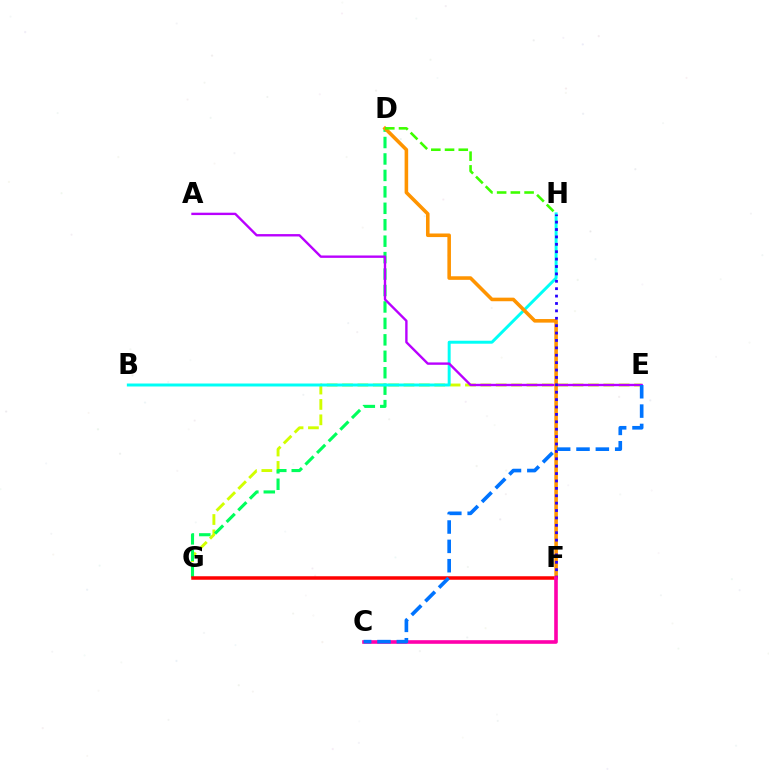{('E', 'G'): [{'color': '#d1ff00', 'line_style': 'dashed', 'thickness': 2.09}], ('D', 'G'): [{'color': '#00ff5c', 'line_style': 'dashed', 'thickness': 2.23}], ('B', 'H'): [{'color': '#00fff6', 'line_style': 'solid', 'thickness': 2.14}], ('A', 'E'): [{'color': '#b900ff', 'line_style': 'solid', 'thickness': 1.71}], ('F', 'G'): [{'color': '#ff0000', 'line_style': 'solid', 'thickness': 2.53}], ('D', 'F'): [{'color': '#ff9400', 'line_style': 'solid', 'thickness': 2.58}], ('F', 'H'): [{'color': '#2500ff', 'line_style': 'dotted', 'thickness': 2.01}], ('D', 'H'): [{'color': '#3dff00', 'line_style': 'dashed', 'thickness': 1.86}], ('C', 'F'): [{'color': '#ff00ac', 'line_style': 'solid', 'thickness': 2.61}], ('C', 'E'): [{'color': '#0074ff', 'line_style': 'dashed', 'thickness': 2.63}]}